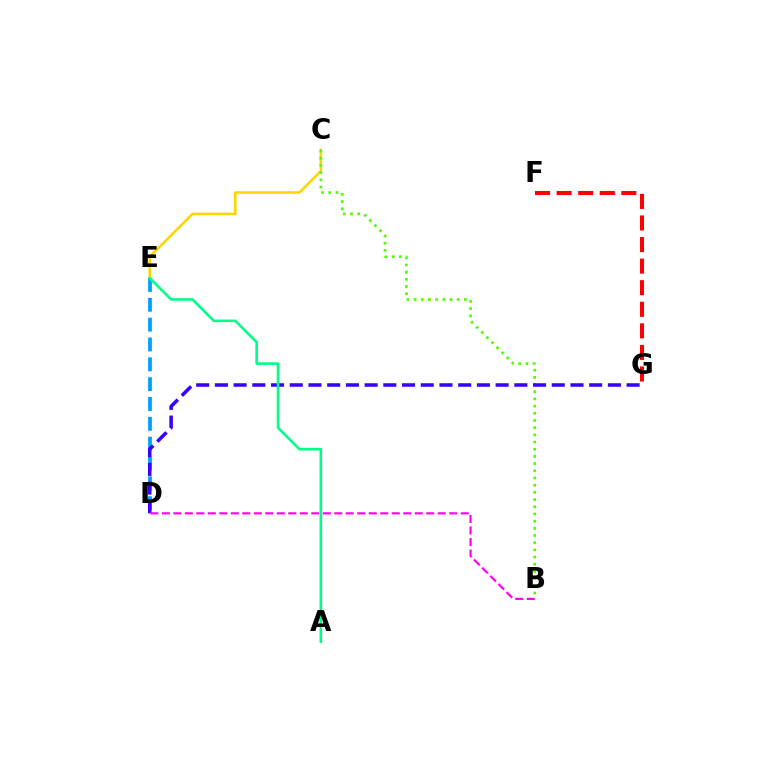{('C', 'E'): [{'color': '#ffd500', 'line_style': 'solid', 'thickness': 1.84}], ('B', 'C'): [{'color': '#4fff00', 'line_style': 'dotted', 'thickness': 1.95}], ('D', 'E'): [{'color': '#009eff', 'line_style': 'dashed', 'thickness': 2.7}], ('D', 'G'): [{'color': '#3700ff', 'line_style': 'dashed', 'thickness': 2.54}], ('F', 'G'): [{'color': '#ff0000', 'line_style': 'dashed', 'thickness': 2.93}], ('B', 'D'): [{'color': '#ff00ed', 'line_style': 'dashed', 'thickness': 1.56}], ('A', 'E'): [{'color': '#00ff86', 'line_style': 'solid', 'thickness': 1.88}]}